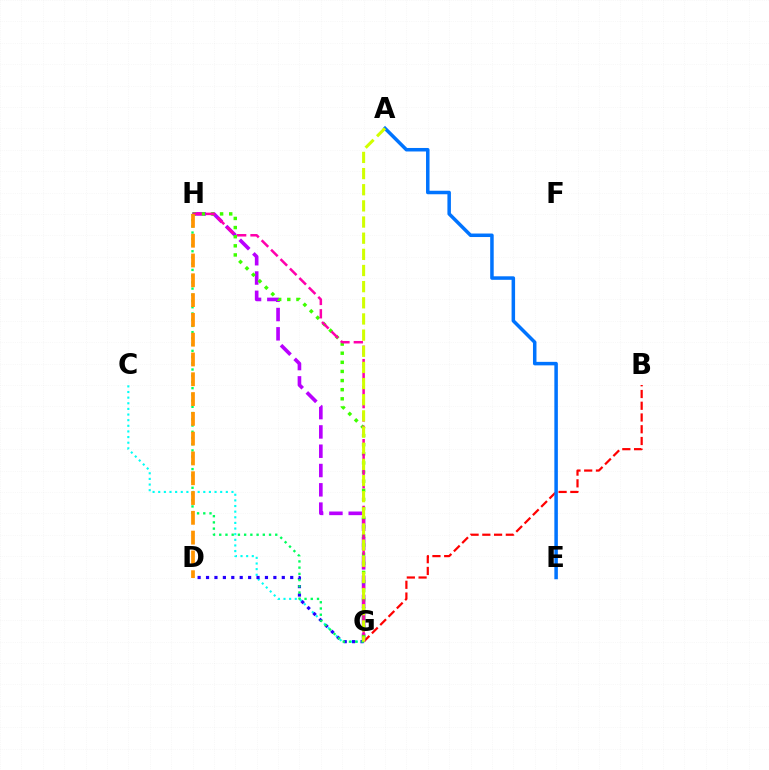{('B', 'G'): [{'color': '#ff0000', 'line_style': 'dashed', 'thickness': 1.6}], ('G', 'H'): [{'color': '#b900ff', 'line_style': 'dashed', 'thickness': 2.62}, {'color': '#3dff00', 'line_style': 'dotted', 'thickness': 2.48}, {'color': '#ff00ac', 'line_style': 'dashed', 'thickness': 1.81}, {'color': '#00ff5c', 'line_style': 'dotted', 'thickness': 1.69}], ('A', 'E'): [{'color': '#0074ff', 'line_style': 'solid', 'thickness': 2.53}], ('C', 'G'): [{'color': '#00fff6', 'line_style': 'dotted', 'thickness': 1.53}], ('D', 'G'): [{'color': '#2500ff', 'line_style': 'dotted', 'thickness': 2.29}], ('D', 'H'): [{'color': '#ff9400', 'line_style': 'dashed', 'thickness': 2.69}], ('A', 'G'): [{'color': '#d1ff00', 'line_style': 'dashed', 'thickness': 2.19}]}